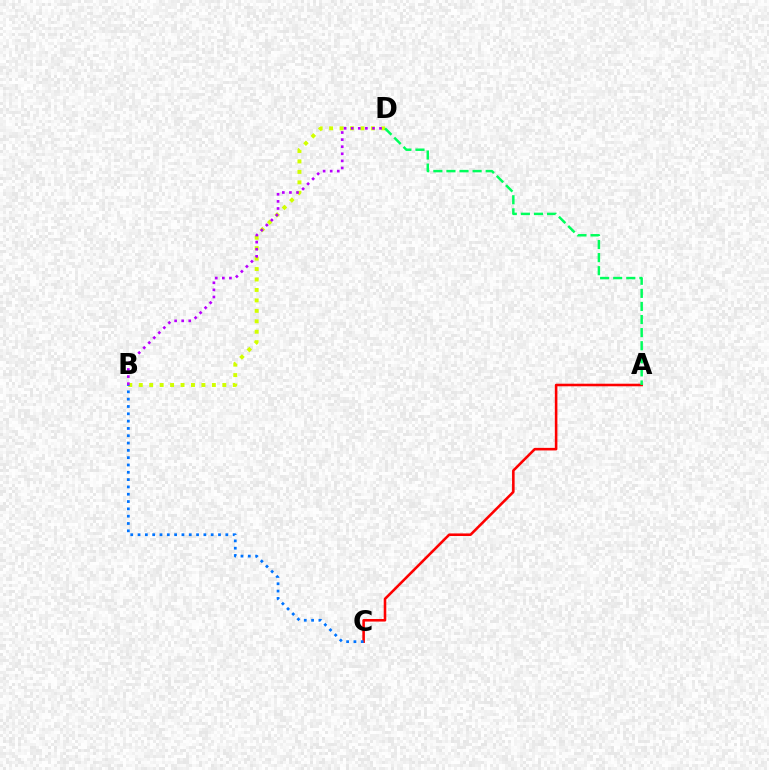{('A', 'C'): [{'color': '#ff0000', 'line_style': 'solid', 'thickness': 1.85}], ('B', 'D'): [{'color': '#d1ff00', 'line_style': 'dotted', 'thickness': 2.84}, {'color': '#b900ff', 'line_style': 'dotted', 'thickness': 1.93}], ('B', 'C'): [{'color': '#0074ff', 'line_style': 'dotted', 'thickness': 1.99}], ('A', 'D'): [{'color': '#00ff5c', 'line_style': 'dashed', 'thickness': 1.78}]}